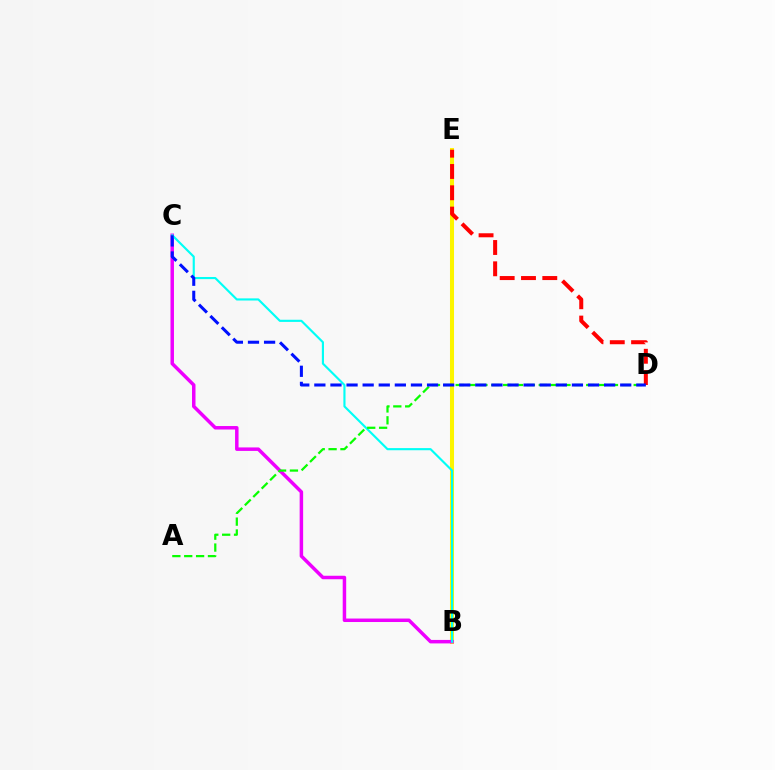{('B', 'E'): [{'color': '#fcf500', 'line_style': 'solid', 'thickness': 2.91}], ('B', 'C'): [{'color': '#ee00ff', 'line_style': 'solid', 'thickness': 2.51}, {'color': '#00fff6', 'line_style': 'solid', 'thickness': 1.54}], ('A', 'D'): [{'color': '#08ff00', 'line_style': 'dashed', 'thickness': 1.61}], ('D', 'E'): [{'color': '#ff0000', 'line_style': 'dashed', 'thickness': 2.89}], ('C', 'D'): [{'color': '#0010ff', 'line_style': 'dashed', 'thickness': 2.19}]}